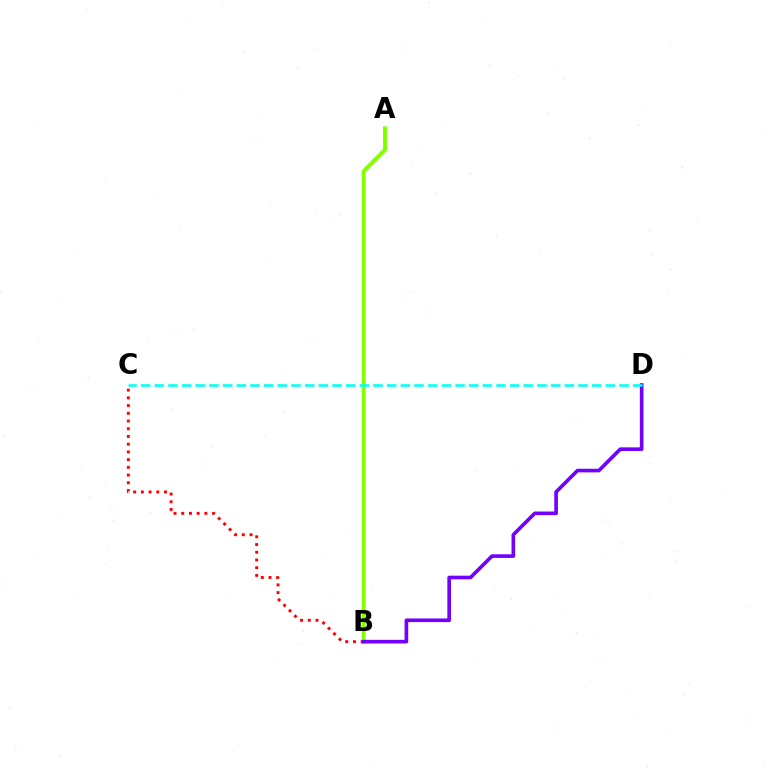{('A', 'B'): [{'color': '#84ff00', 'line_style': 'solid', 'thickness': 2.85}], ('B', 'C'): [{'color': '#ff0000', 'line_style': 'dotted', 'thickness': 2.1}], ('B', 'D'): [{'color': '#7200ff', 'line_style': 'solid', 'thickness': 2.62}], ('C', 'D'): [{'color': '#00fff6', 'line_style': 'dashed', 'thickness': 1.86}]}